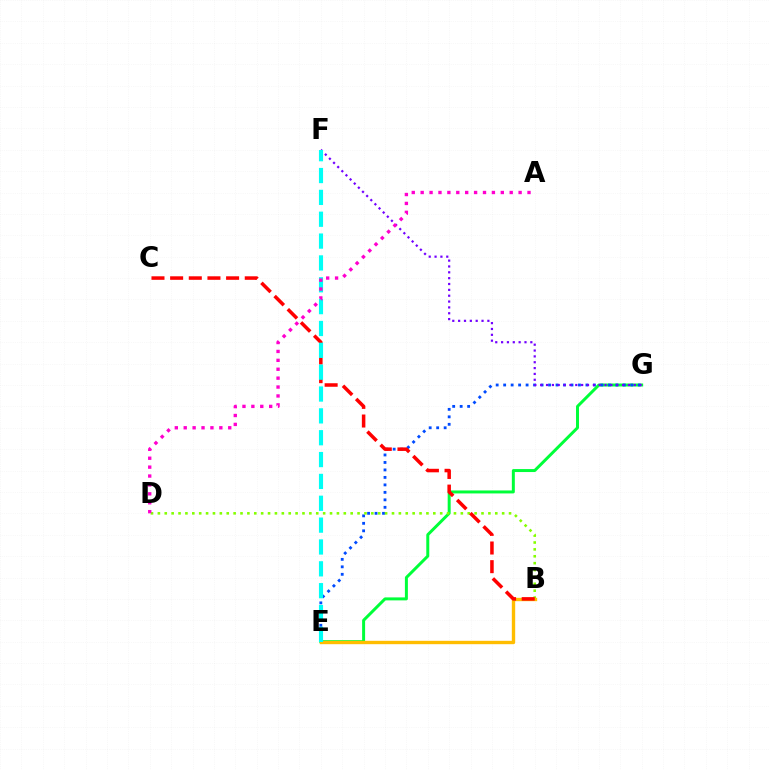{('E', 'G'): [{'color': '#00ff39', 'line_style': 'solid', 'thickness': 2.14}, {'color': '#004bff', 'line_style': 'dotted', 'thickness': 2.03}], ('B', 'D'): [{'color': '#84ff00', 'line_style': 'dotted', 'thickness': 1.87}], ('F', 'G'): [{'color': '#7200ff', 'line_style': 'dotted', 'thickness': 1.59}], ('B', 'E'): [{'color': '#ffbd00', 'line_style': 'solid', 'thickness': 2.43}], ('B', 'C'): [{'color': '#ff0000', 'line_style': 'dashed', 'thickness': 2.53}], ('E', 'F'): [{'color': '#00fff6', 'line_style': 'dashed', 'thickness': 2.97}], ('A', 'D'): [{'color': '#ff00cf', 'line_style': 'dotted', 'thickness': 2.42}]}